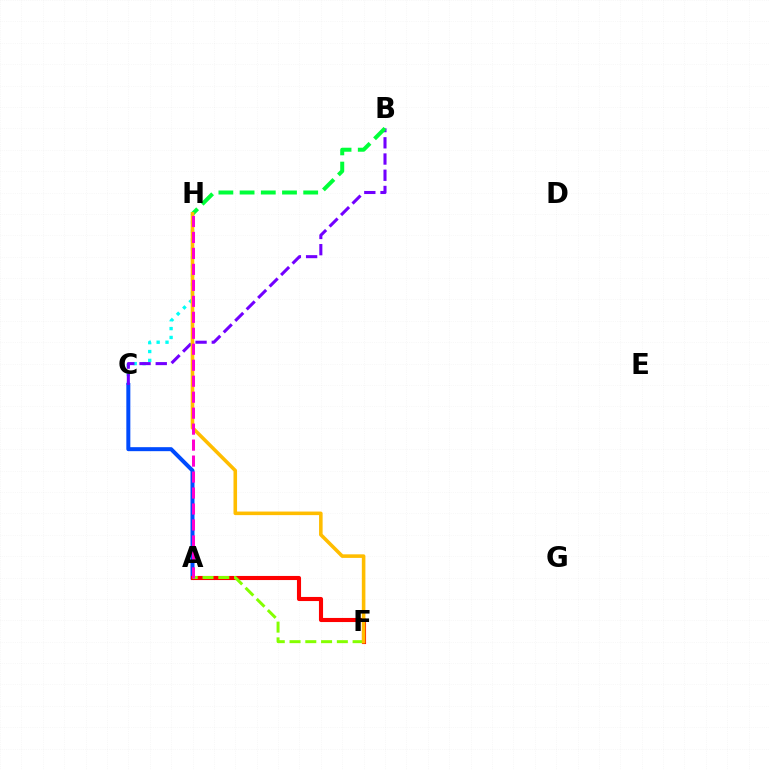{('C', 'H'): [{'color': '#00fff6', 'line_style': 'dotted', 'thickness': 2.41}], ('A', 'C'): [{'color': '#004bff', 'line_style': 'solid', 'thickness': 2.88}], ('B', 'C'): [{'color': '#7200ff', 'line_style': 'dashed', 'thickness': 2.2}], ('B', 'H'): [{'color': '#00ff39', 'line_style': 'dashed', 'thickness': 2.88}], ('A', 'F'): [{'color': '#ff0000', 'line_style': 'solid', 'thickness': 2.95}, {'color': '#84ff00', 'line_style': 'dashed', 'thickness': 2.14}], ('F', 'H'): [{'color': '#ffbd00', 'line_style': 'solid', 'thickness': 2.57}], ('A', 'H'): [{'color': '#ff00cf', 'line_style': 'dashed', 'thickness': 2.17}]}